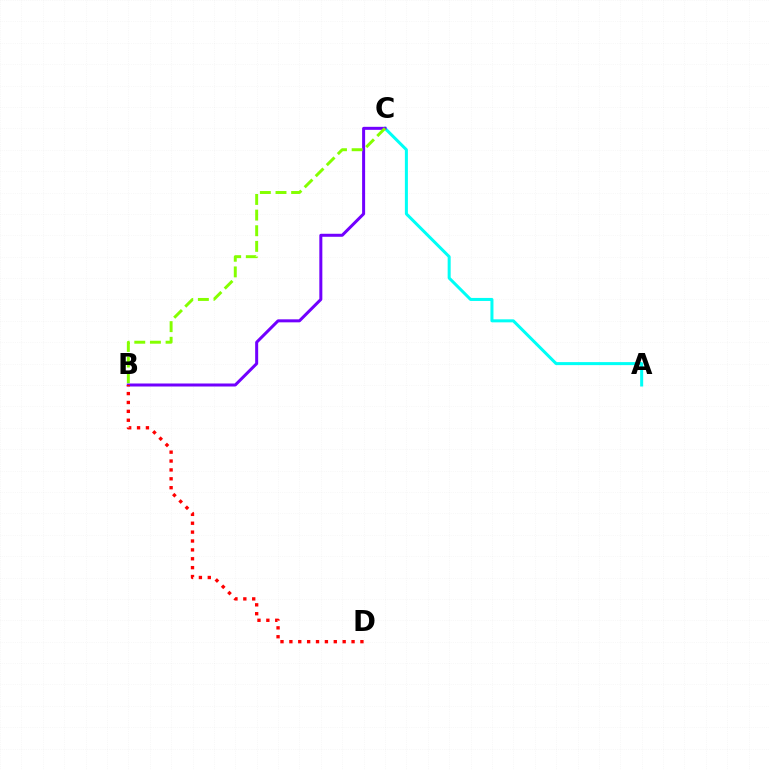{('A', 'C'): [{'color': '#00fff6', 'line_style': 'solid', 'thickness': 2.18}], ('B', 'C'): [{'color': '#7200ff', 'line_style': 'solid', 'thickness': 2.17}, {'color': '#84ff00', 'line_style': 'dashed', 'thickness': 2.12}], ('B', 'D'): [{'color': '#ff0000', 'line_style': 'dotted', 'thickness': 2.41}]}